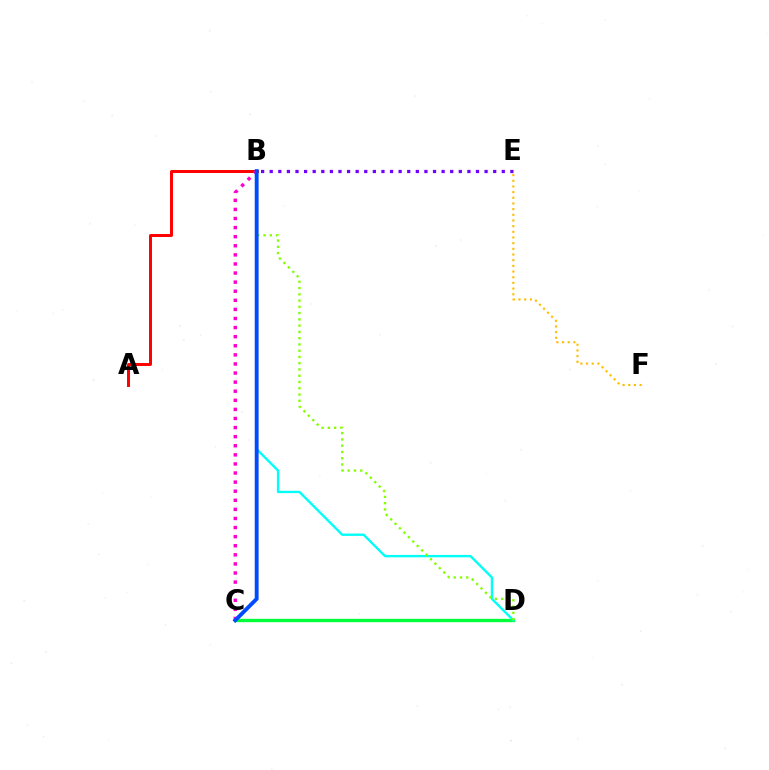{('A', 'B'): [{'color': '#ff0000', 'line_style': 'solid', 'thickness': 2.14}], ('C', 'D'): [{'color': '#00ff39', 'line_style': 'solid', 'thickness': 2.41}], ('B', 'D'): [{'color': '#00fff6', 'line_style': 'solid', 'thickness': 1.71}, {'color': '#84ff00', 'line_style': 'dotted', 'thickness': 1.7}], ('B', 'E'): [{'color': '#7200ff', 'line_style': 'dotted', 'thickness': 2.34}], ('E', 'F'): [{'color': '#ffbd00', 'line_style': 'dotted', 'thickness': 1.54}], ('B', 'C'): [{'color': '#ff00cf', 'line_style': 'dotted', 'thickness': 2.47}, {'color': '#004bff', 'line_style': 'solid', 'thickness': 2.79}]}